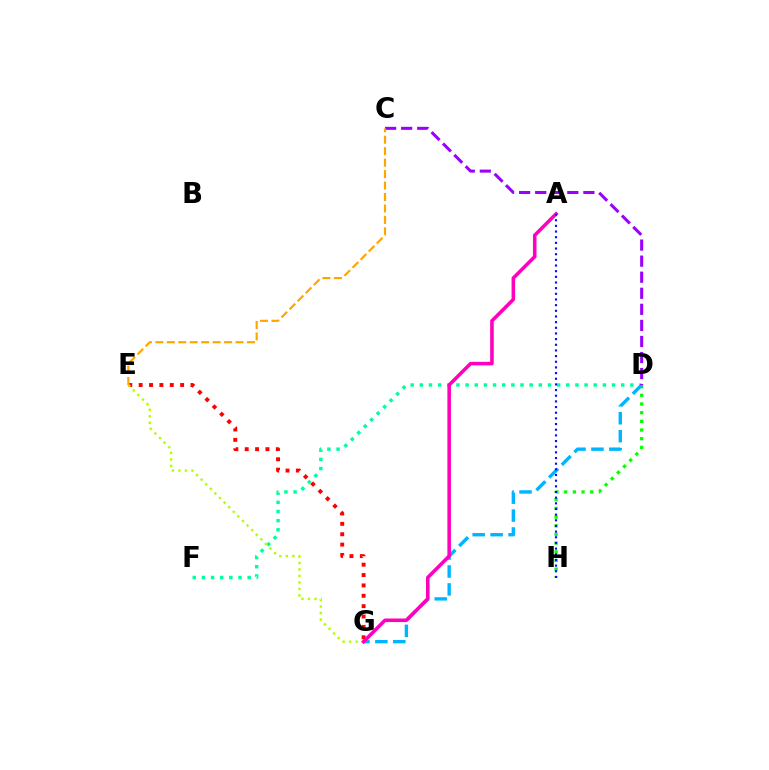{('D', 'F'): [{'color': '#00ff9d', 'line_style': 'dotted', 'thickness': 2.49}], ('E', 'G'): [{'color': '#ff0000', 'line_style': 'dotted', 'thickness': 2.82}, {'color': '#b3ff00', 'line_style': 'dotted', 'thickness': 1.76}], ('D', 'H'): [{'color': '#08ff00', 'line_style': 'dotted', 'thickness': 2.36}], ('D', 'G'): [{'color': '#00b5ff', 'line_style': 'dashed', 'thickness': 2.43}], ('A', 'G'): [{'color': '#ff00bd', 'line_style': 'solid', 'thickness': 2.56}], ('C', 'D'): [{'color': '#9b00ff', 'line_style': 'dashed', 'thickness': 2.18}], ('C', 'E'): [{'color': '#ffa500', 'line_style': 'dashed', 'thickness': 1.56}], ('A', 'H'): [{'color': '#0010ff', 'line_style': 'dotted', 'thickness': 1.54}]}